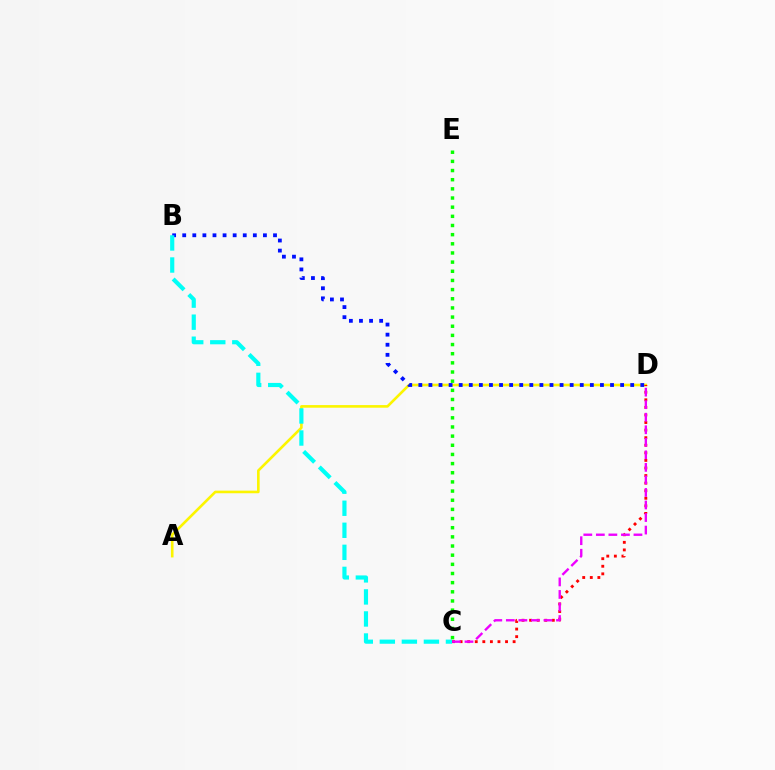{('A', 'D'): [{'color': '#fcf500', 'line_style': 'solid', 'thickness': 1.89}], ('B', 'D'): [{'color': '#0010ff', 'line_style': 'dotted', 'thickness': 2.74}], ('B', 'C'): [{'color': '#00fff6', 'line_style': 'dashed', 'thickness': 2.99}], ('C', 'D'): [{'color': '#ff0000', 'line_style': 'dotted', 'thickness': 2.06}, {'color': '#ee00ff', 'line_style': 'dashed', 'thickness': 1.7}], ('C', 'E'): [{'color': '#08ff00', 'line_style': 'dotted', 'thickness': 2.49}]}